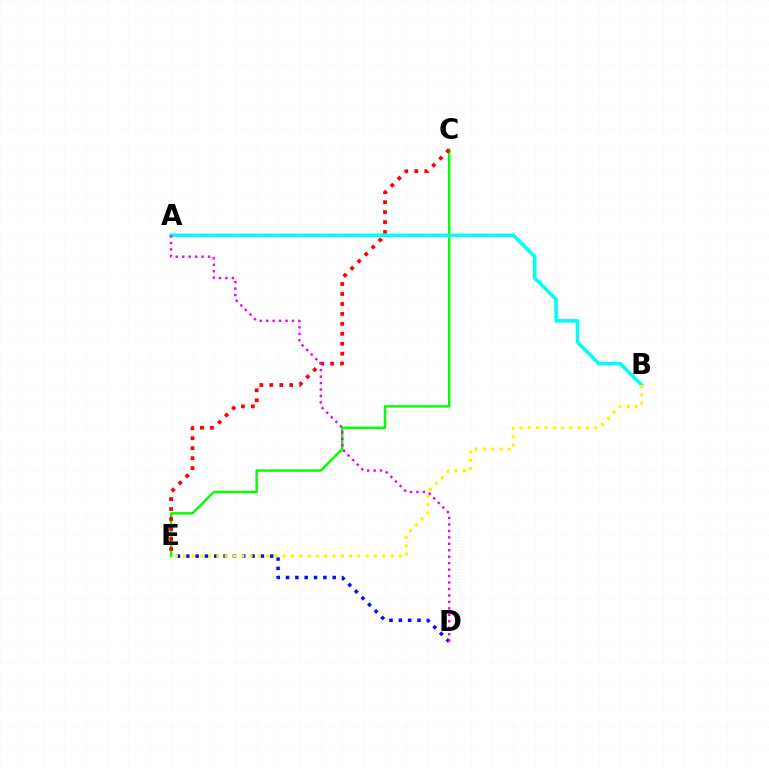{('D', 'E'): [{'color': '#0010ff', 'line_style': 'dotted', 'thickness': 2.53}], ('C', 'E'): [{'color': '#08ff00', 'line_style': 'solid', 'thickness': 1.78}, {'color': '#ff0000', 'line_style': 'dotted', 'thickness': 2.71}], ('A', 'B'): [{'color': '#00fff6', 'line_style': 'solid', 'thickness': 2.57}], ('B', 'E'): [{'color': '#fcf500', 'line_style': 'dotted', 'thickness': 2.25}], ('A', 'D'): [{'color': '#ee00ff', 'line_style': 'dotted', 'thickness': 1.75}]}